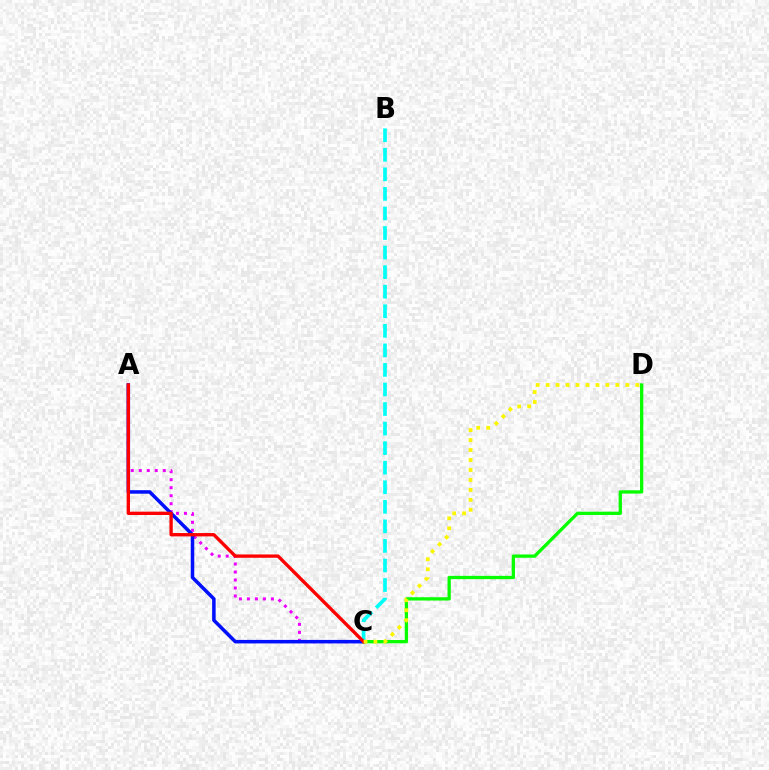{('A', 'C'): [{'color': '#ee00ff', 'line_style': 'dotted', 'thickness': 2.17}, {'color': '#0010ff', 'line_style': 'solid', 'thickness': 2.53}, {'color': '#ff0000', 'line_style': 'solid', 'thickness': 2.4}], ('C', 'D'): [{'color': '#08ff00', 'line_style': 'solid', 'thickness': 2.36}, {'color': '#fcf500', 'line_style': 'dotted', 'thickness': 2.71}], ('B', 'C'): [{'color': '#00fff6', 'line_style': 'dashed', 'thickness': 2.66}]}